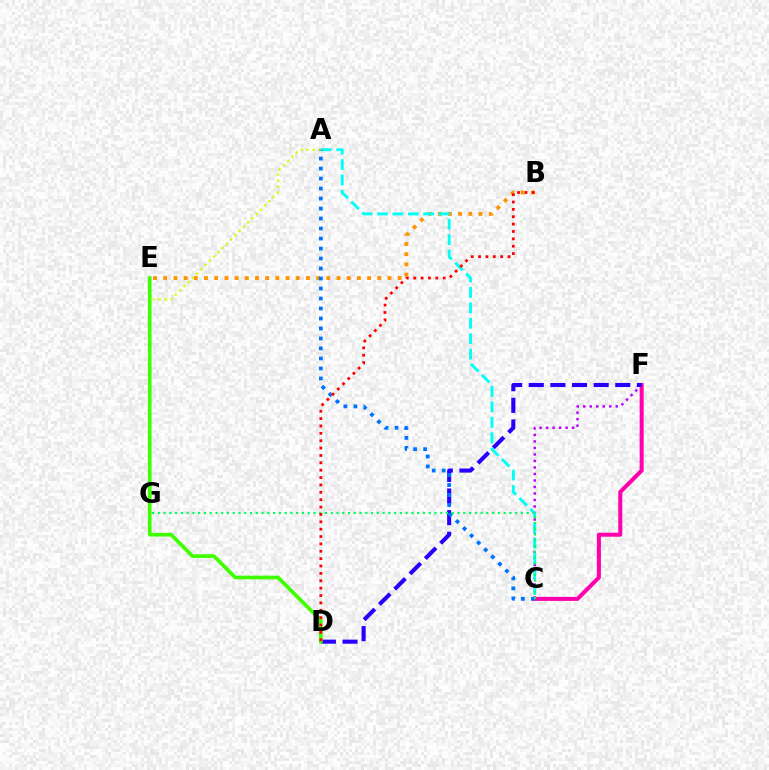{('B', 'E'): [{'color': '#ff9400', 'line_style': 'dotted', 'thickness': 2.77}], ('C', 'F'): [{'color': '#b900ff', 'line_style': 'dotted', 'thickness': 1.77}, {'color': '#ff00ac', 'line_style': 'solid', 'thickness': 2.89}], ('D', 'F'): [{'color': '#2500ff', 'line_style': 'dashed', 'thickness': 2.94}], ('A', 'C'): [{'color': '#00fff6', 'line_style': 'dashed', 'thickness': 2.09}, {'color': '#0074ff', 'line_style': 'dotted', 'thickness': 2.72}], ('A', 'G'): [{'color': '#d1ff00', 'line_style': 'dotted', 'thickness': 1.63}], ('D', 'E'): [{'color': '#3dff00', 'line_style': 'solid', 'thickness': 2.65}], ('C', 'G'): [{'color': '#00ff5c', 'line_style': 'dotted', 'thickness': 1.57}], ('B', 'D'): [{'color': '#ff0000', 'line_style': 'dotted', 'thickness': 2.0}]}